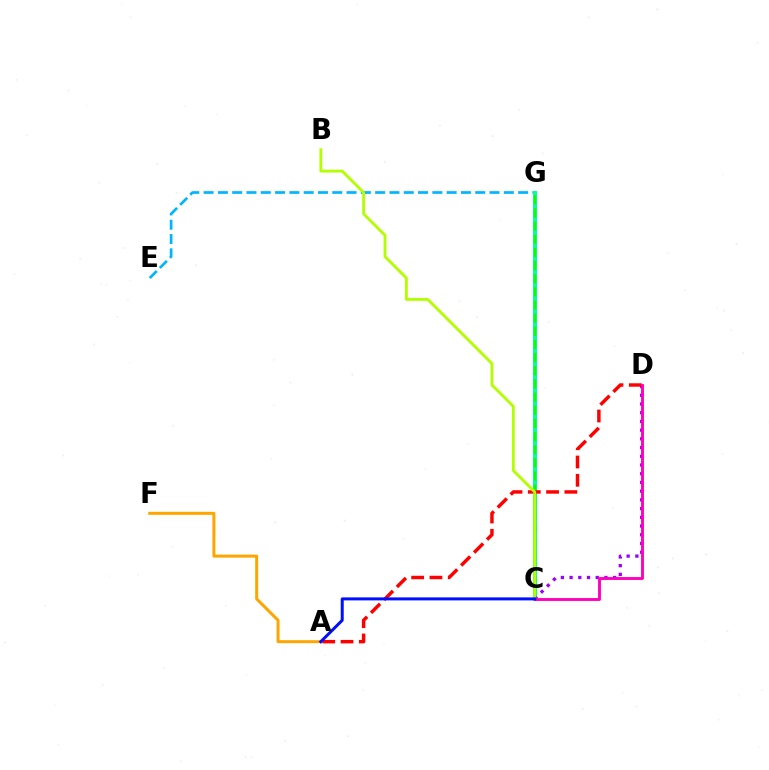{('E', 'G'): [{'color': '#00b5ff', 'line_style': 'dashed', 'thickness': 1.94}], ('C', 'G'): [{'color': '#00ff9d', 'line_style': 'solid', 'thickness': 2.84}, {'color': '#08ff00', 'line_style': 'dashed', 'thickness': 1.79}], ('C', 'D'): [{'color': '#9b00ff', 'line_style': 'dotted', 'thickness': 2.37}, {'color': '#ff00bd', 'line_style': 'solid', 'thickness': 2.08}], ('A', 'D'): [{'color': '#ff0000', 'line_style': 'dashed', 'thickness': 2.48}], ('B', 'C'): [{'color': '#b3ff00', 'line_style': 'solid', 'thickness': 2.04}], ('A', 'F'): [{'color': '#ffa500', 'line_style': 'solid', 'thickness': 2.16}], ('A', 'C'): [{'color': '#0010ff', 'line_style': 'solid', 'thickness': 2.17}]}